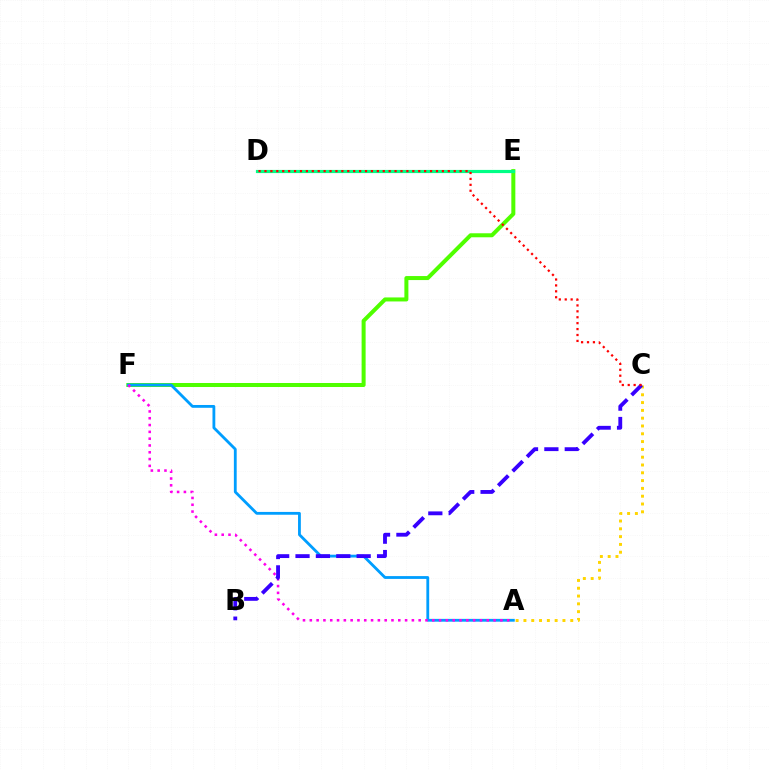{('E', 'F'): [{'color': '#4fff00', 'line_style': 'solid', 'thickness': 2.89}], ('D', 'E'): [{'color': '#00ff86', 'line_style': 'solid', 'thickness': 2.29}], ('A', 'C'): [{'color': '#ffd500', 'line_style': 'dotted', 'thickness': 2.12}], ('A', 'F'): [{'color': '#009eff', 'line_style': 'solid', 'thickness': 2.02}, {'color': '#ff00ed', 'line_style': 'dotted', 'thickness': 1.85}], ('B', 'C'): [{'color': '#3700ff', 'line_style': 'dashed', 'thickness': 2.77}], ('C', 'D'): [{'color': '#ff0000', 'line_style': 'dotted', 'thickness': 1.61}]}